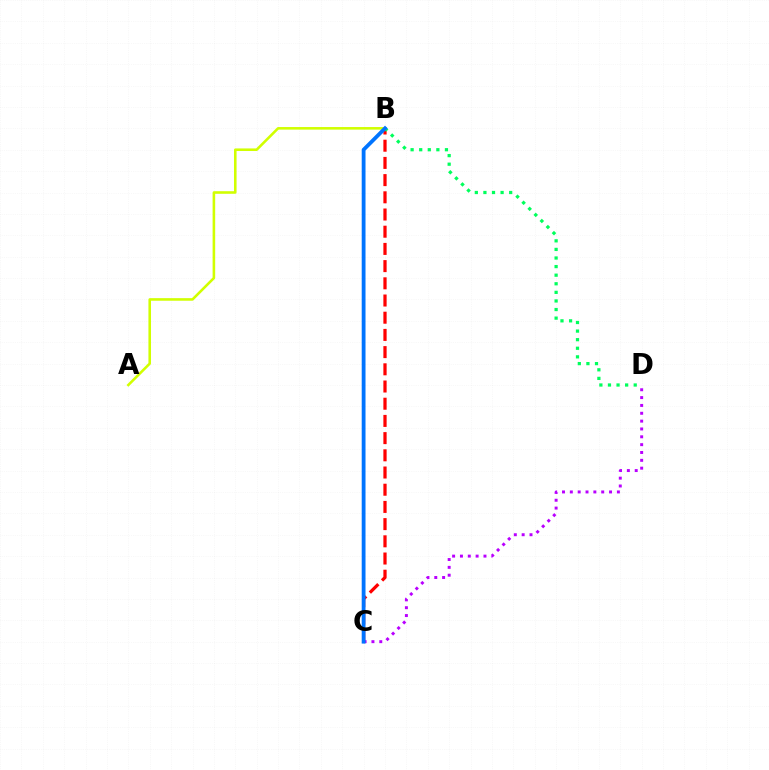{('B', 'C'): [{'color': '#ff0000', 'line_style': 'dashed', 'thickness': 2.34}, {'color': '#0074ff', 'line_style': 'solid', 'thickness': 2.74}], ('C', 'D'): [{'color': '#b900ff', 'line_style': 'dotted', 'thickness': 2.13}], ('A', 'B'): [{'color': '#d1ff00', 'line_style': 'solid', 'thickness': 1.86}], ('B', 'D'): [{'color': '#00ff5c', 'line_style': 'dotted', 'thickness': 2.33}]}